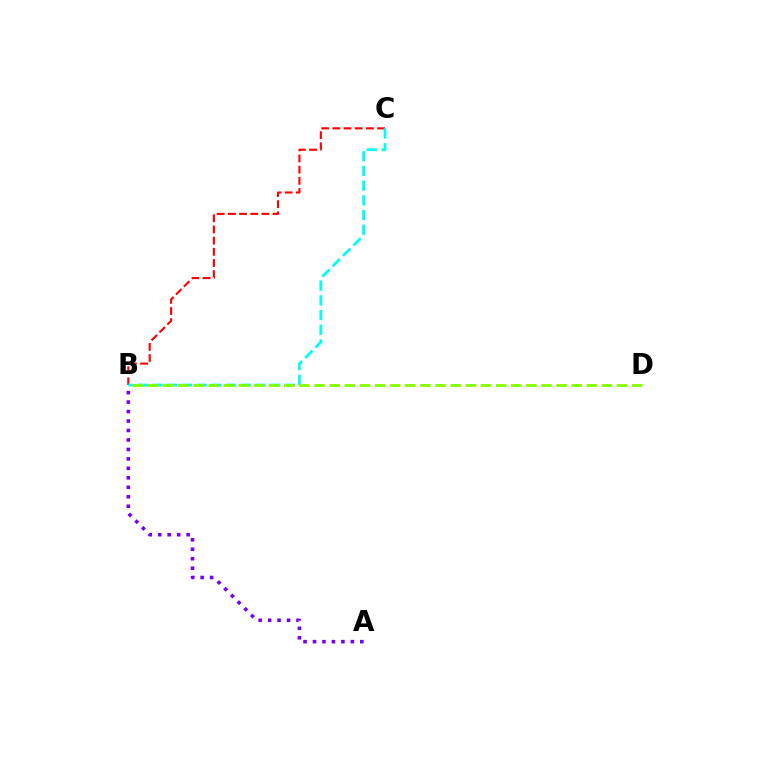{('B', 'C'): [{'color': '#ff0000', 'line_style': 'dashed', 'thickness': 1.52}, {'color': '#00fff6', 'line_style': 'dashed', 'thickness': 2.0}], ('A', 'B'): [{'color': '#7200ff', 'line_style': 'dotted', 'thickness': 2.57}], ('B', 'D'): [{'color': '#84ff00', 'line_style': 'dashed', 'thickness': 2.05}]}